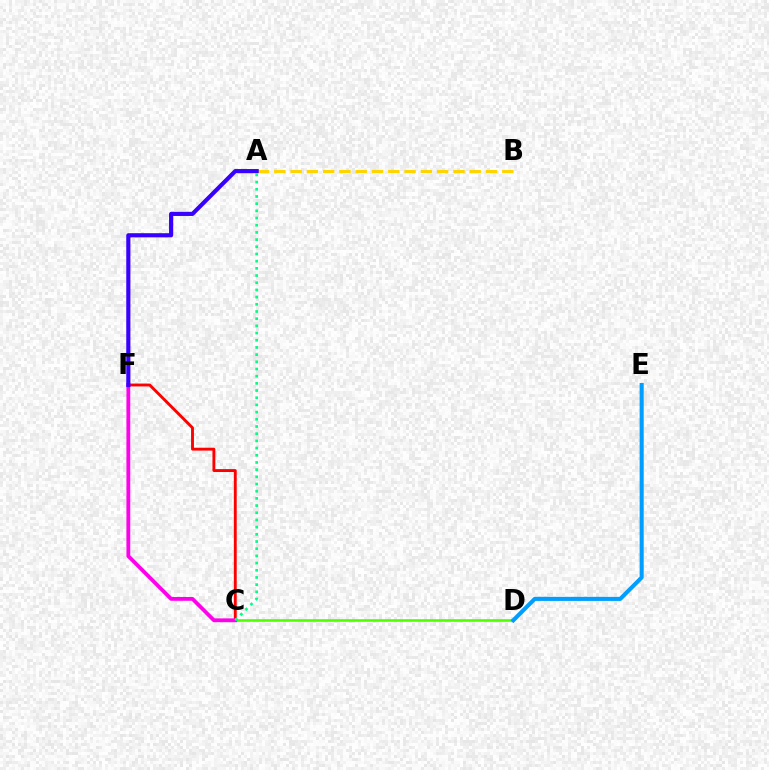{('C', 'D'): [{'color': '#4fff00', 'line_style': 'solid', 'thickness': 1.85}], ('C', 'F'): [{'color': '#ff0000', 'line_style': 'solid', 'thickness': 2.07}, {'color': '#ff00ed', 'line_style': 'solid', 'thickness': 2.74}], ('A', 'C'): [{'color': '#00ff86', 'line_style': 'dotted', 'thickness': 1.95}], ('A', 'B'): [{'color': '#ffd500', 'line_style': 'dashed', 'thickness': 2.21}], ('D', 'E'): [{'color': '#009eff', 'line_style': 'solid', 'thickness': 2.93}], ('A', 'F'): [{'color': '#3700ff', 'line_style': 'solid', 'thickness': 2.98}]}